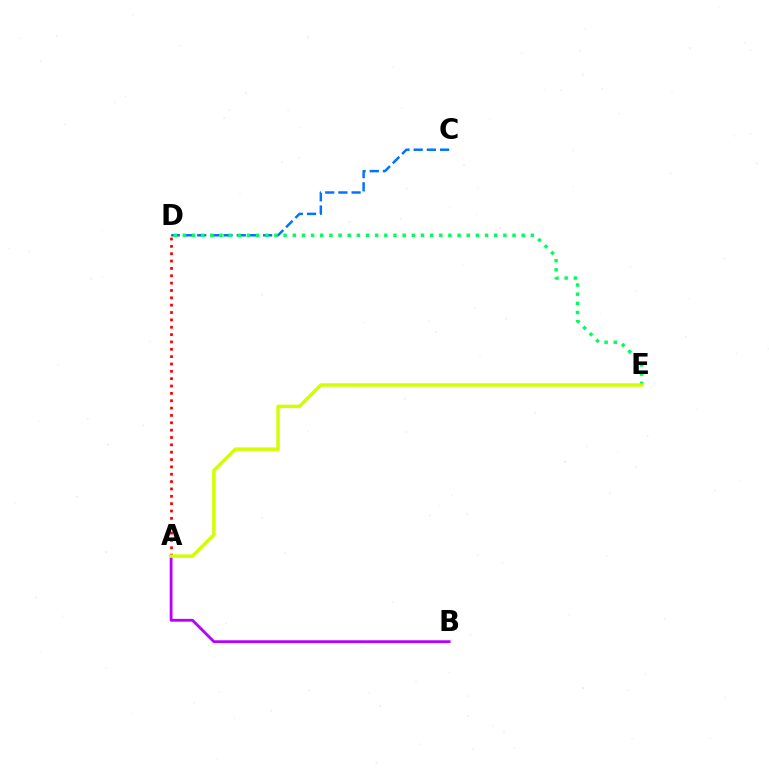{('C', 'D'): [{'color': '#0074ff', 'line_style': 'dashed', 'thickness': 1.79}], ('D', 'E'): [{'color': '#00ff5c', 'line_style': 'dotted', 'thickness': 2.49}], ('A', 'D'): [{'color': '#ff0000', 'line_style': 'dotted', 'thickness': 2.0}], ('A', 'B'): [{'color': '#b900ff', 'line_style': 'solid', 'thickness': 2.02}], ('A', 'E'): [{'color': '#d1ff00', 'line_style': 'solid', 'thickness': 2.5}]}